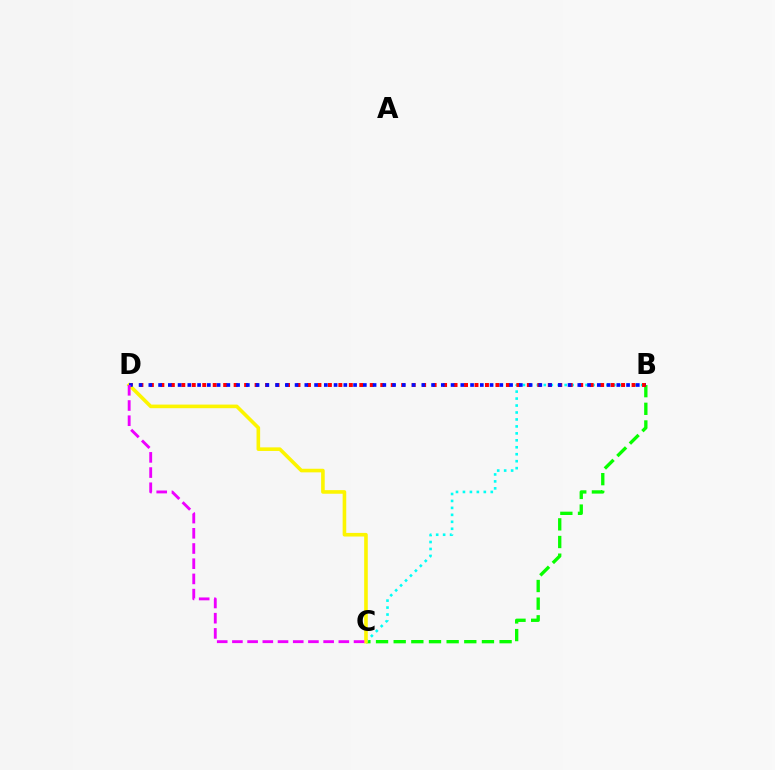{('B', 'C'): [{'color': '#08ff00', 'line_style': 'dashed', 'thickness': 2.4}, {'color': '#00fff6', 'line_style': 'dotted', 'thickness': 1.89}], ('B', 'D'): [{'color': '#ff0000', 'line_style': 'dotted', 'thickness': 2.84}, {'color': '#0010ff', 'line_style': 'dotted', 'thickness': 2.65}], ('C', 'D'): [{'color': '#fcf500', 'line_style': 'solid', 'thickness': 2.6}, {'color': '#ee00ff', 'line_style': 'dashed', 'thickness': 2.07}]}